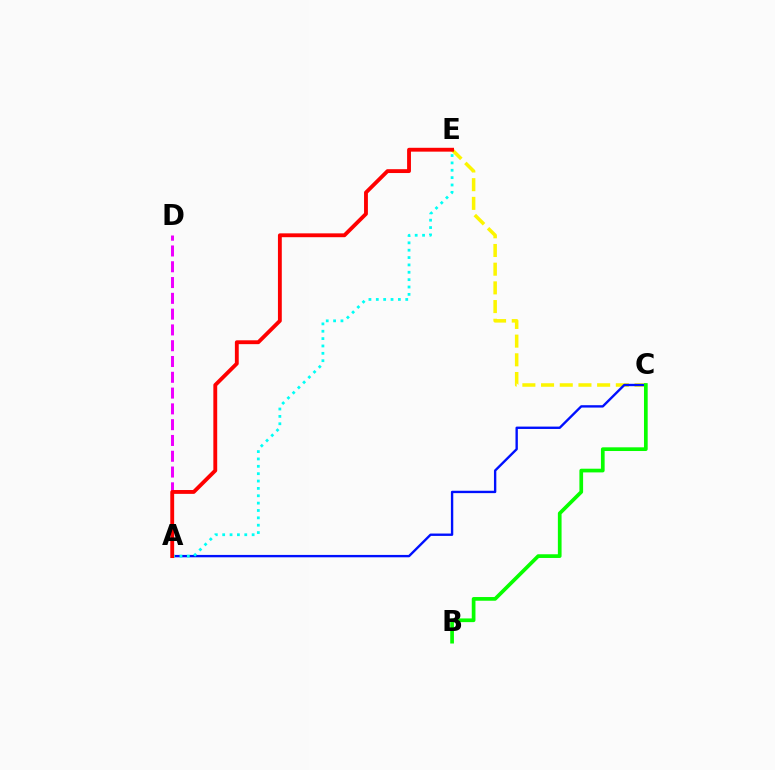{('A', 'D'): [{'color': '#ee00ff', 'line_style': 'dashed', 'thickness': 2.15}], ('C', 'E'): [{'color': '#fcf500', 'line_style': 'dashed', 'thickness': 2.54}], ('A', 'C'): [{'color': '#0010ff', 'line_style': 'solid', 'thickness': 1.71}], ('A', 'E'): [{'color': '#00fff6', 'line_style': 'dotted', 'thickness': 2.0}, {'color': '#ff0000', 'line_style': 'solid', 'thickness': 2.77}], ('B', 'C'): [{'color': '#08ff00', 'line_style': 'solid', 'thickness': 2.66}]}